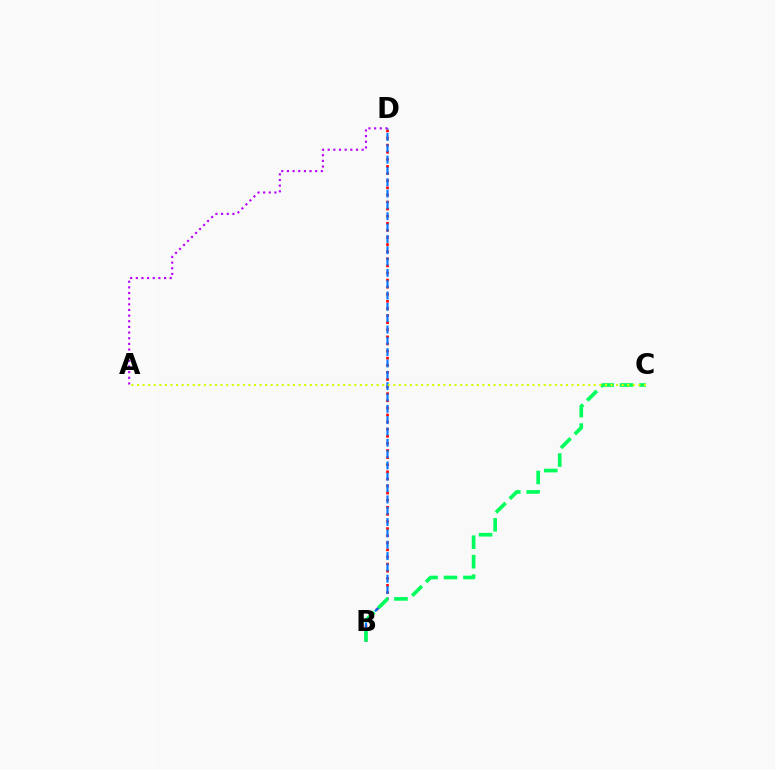{('B', 'D'): [{'color': '#ff0000', 'line_style': 'dotted', 'thickness': 1.93}, {'color': '#0074ff', 'line_style': 'dashed', 'thickness': 1.54}], ('B', 'C'): [{'color': '#00ff5c', 'line_style': 'dashed', 'thickness': 2.64}], ('A', 'C'): [{'color': '#d1ff00', 'line_style': 'dotted', 'thickness': 1.51}], ('A', 'D'): [{'color': '#b900ff', 'line_style': 'dotted', 'thickness': 1.54}]}